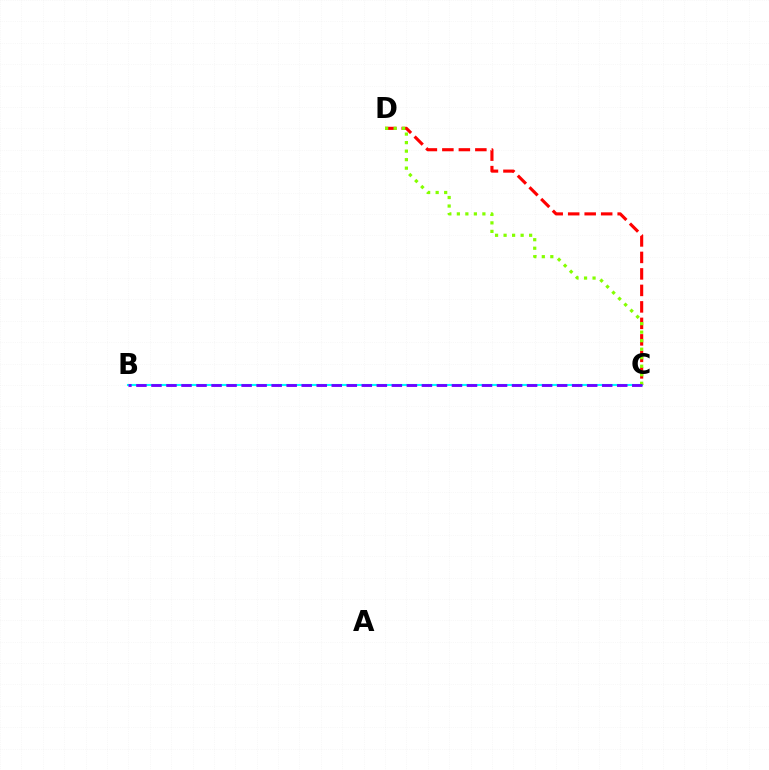{('C', 'D'): [{'color': '#ff0000', 'line_style': 'dashed', 'thickness': 2.24}, {'color': '#84ff00', 'line_style': 'dotted', 'thickness': 2.31}], ('B', 'C'): [{'color': '#00fff6', 'line_style': 'solid', 'thickness': 1.51}, {'color': '#7200ff', 'line_style': 'dashed', 'thickness': 2.04}]}